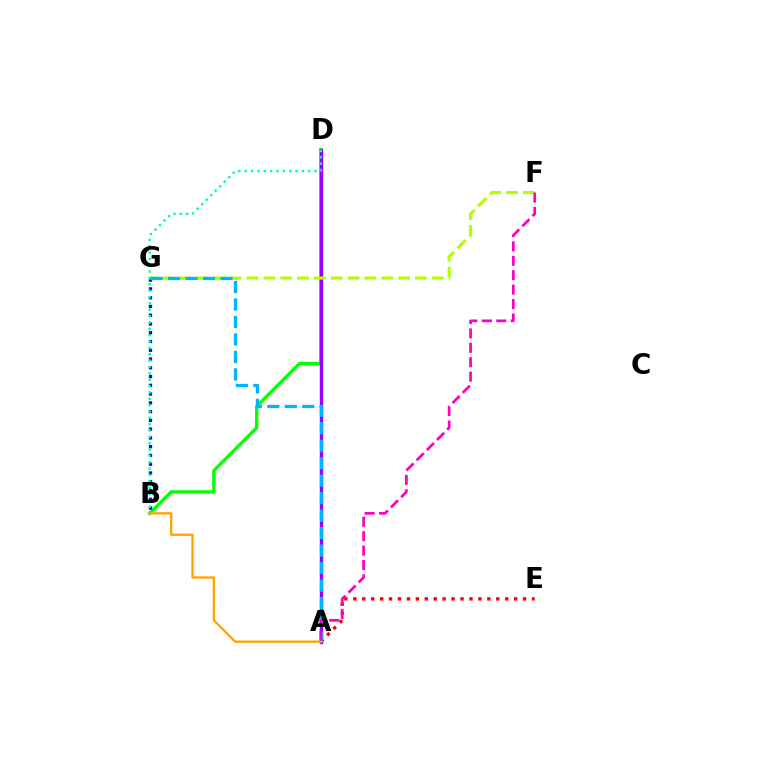{('A', 'E'): [{'color': '#ff0000', 'line_style': 'dotted', 'thickness': 2.43}], ('B', 'D'): [{'color': '#08ff00', 'line_style': 'solid', 'thickness': 2.43}, {'color': '#00ff9d', 'line_style': 'dotted', 'thickness': 1.73}], ('A', 'D'): [{'color': '#9b00ff', 'line_style': 'solid', 'thickness': 2.46}], ('B', 'G'): [{'color': '#0010ff', 'line_style': 'dotted', 'thickness': 2.38}], ('F', 'G'): [{'color': '#b3ff00', 'line_style': 'dashed', 'thickness': 2.29}], ('A', 'G'): [{'color': '#00b5ff', 'line_style': 'dashed', 'thickness': 2.37}], ('A', 'B'): [{'color': '#ffa500', 'line_style': 'solid', 'thickness': 1.69}], ('A', 'F'): [{'color': '#ff00bd', 'line_style': 'dashed', 'thickness': 1.96}]}